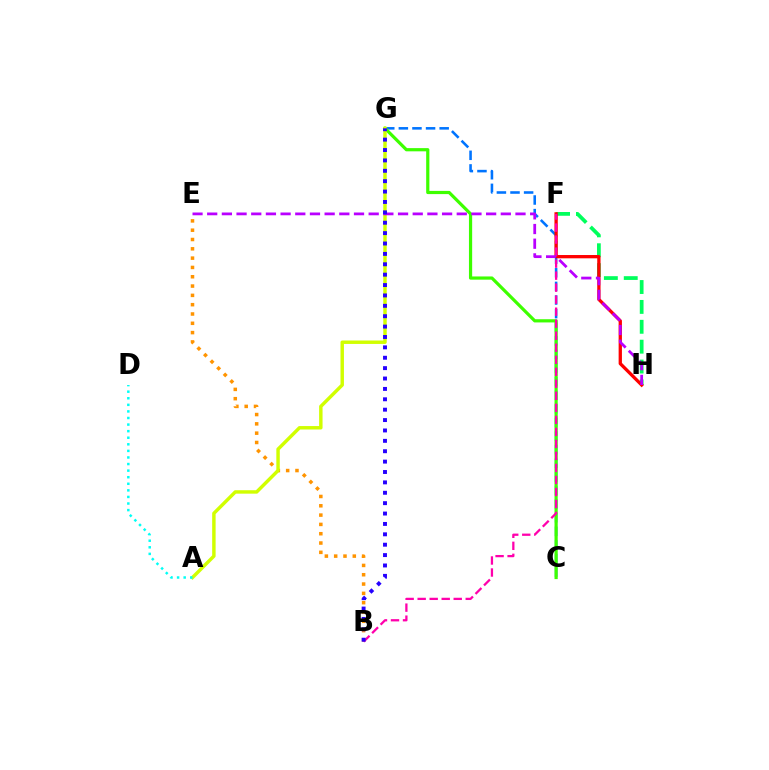{('F', 'H'): [{'color': '#00ff5c', 'line_style': 'dashed', 'thickness': 2.7}, {'color': '#ff0000', 'line_style': 'solid', 'thickness': 2.37}], ('C', 'G'): [{'color': '#0074ff', 'line_style': 'dashed', 'thickness': 1.85}, {'color': '#3dff00', 'line_style': 'solid', 'thickness': 2.31}], ('B', 'E'): [{'color': '#ff9400', 'line_style': 'dotted', 'thickness': 2.53}], ('B', 'F'): [{'color': '#ff00ac', 'line_style': 'dashed', 'thickness': 1.63}], ('A', 'G'): [{'color': '#d1ff00', 'line_style': 'solid', 'thickness': 2.48}], ('E', 'H'): [{'color': '#b900ff', 'line_style': 'dashed', 'thickness': 1.99}], ('A', 'D'): [{'color': '#00fff6', 'line_style': 'dotted', 'thickness': 1.79}], ('B', 'G'): [{'color': '#2500ff', 'line_style': 'dotted', 'thickness': 2.82}]}